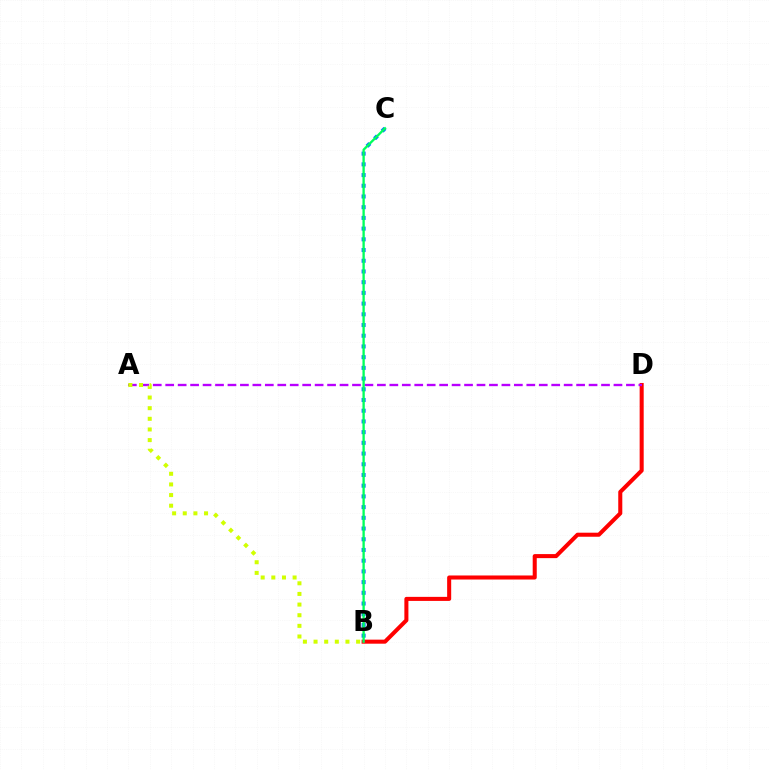{('B', 'C'): [{'color': '#0074ff', 'line_style': 'dotted', 'thickness': 2.91}, {'color': '#00ff5c', 'line_style': 'solid', 'thickness': 1.69}], ('B', 'D'): [{'color': '#ff0000', 'line_style': 'solid', 'thickness': 2.91}], ('A', 'D'): [{'color': '#b900ff', 'line_style': 'dashed', 'thickness': 1.69}], ('A', 'B'): [{'color': '#d1ff00', 'line_style': 'dotted', 'thickness': 2.89}]}